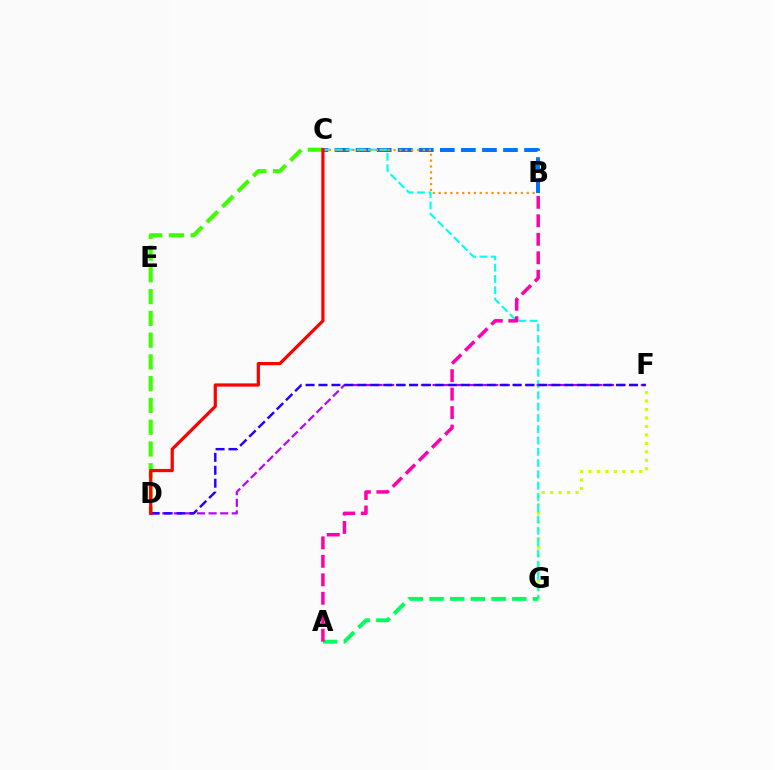{('B', 'C'): [{'color': '#0074ff', 'line_style': 'dashed', 'thickness': 2.86}, {'color': '#ff9400', 'line_style': 'dotted', 'thickness': 1.6}], ('F', 'G'): [{'color': '#d1ff00', 'line_style': 'dotted', 'thickness': 2.3}], ('C', 'G'): [{'color': '#00fff6', 'line_style': 'dashed', 'thickness': 1.53}], ('D', 'F'): [{'color': '#b900ff', 'line_style': 'dashed', 'thickness': 1.57}, {'color': '#2500ff', 'line_style': 'dashed', 'thickness': 1.76}], ('C', 'D'): [{'color': '#3dff00', 'line_style': 'dashed', 'thickness': 2.96}, {'color': '#ff0000', 'line_style': 'solid', 'thickness': 2.31}], ('A', 'G'): [{'color': '#00ff5c', 'line_style': 'dashed', 'thickness': 2.81}], ('A', 'B'): [{'color': '#ff00ac', 'line_style': 'dashed', 'thickness': 2.51}]}